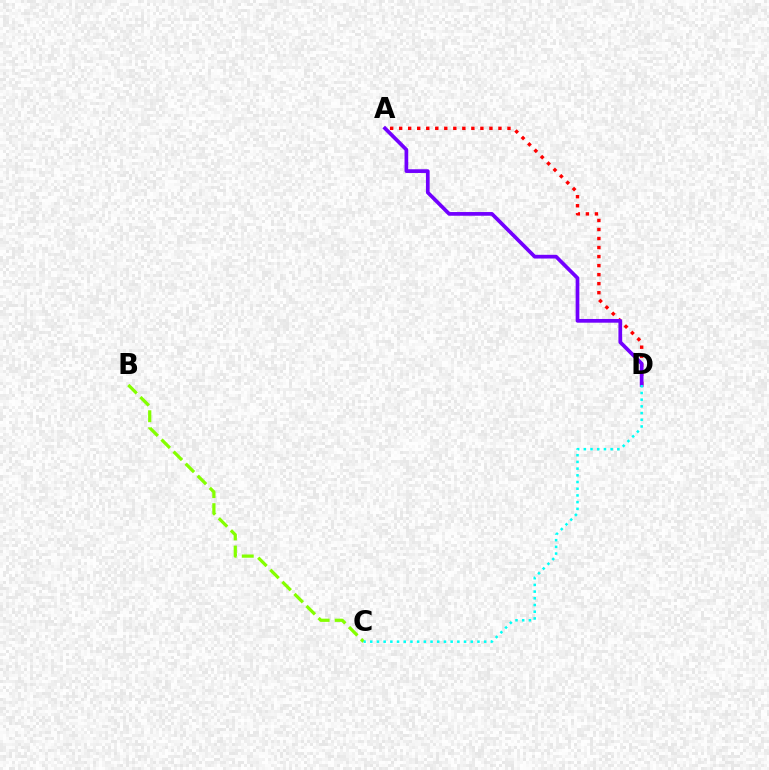{('A', 'D'): [{'color': '#ff0000', 'line_style': 'dotted', 'thickness': 2.45}, {'color': '#7200ff', 'line_style': 'solid', 'thickness': 2.67}], ('B', 'C'): [{'color': '#84ff00', 'line_style': 'dashed', 'thickness': 2.32}], ('C', 'D'): [{'color': '#00fff6', 'line_style': 'dotted', 'thickness': 1.82}]}